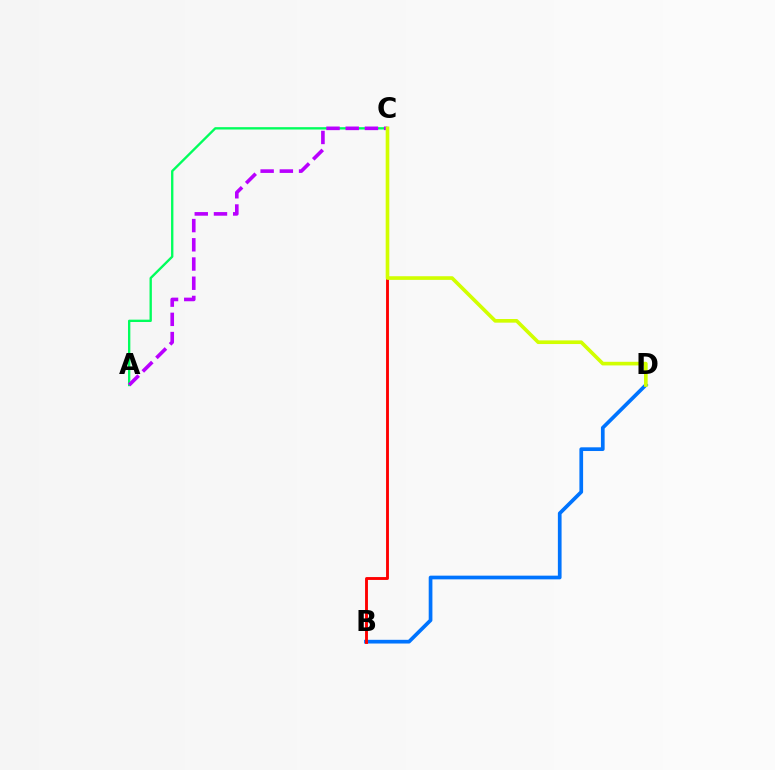{('A', 'C'): [{'color': '#00ff5c', 'line_style': 'solid', 'thickness': 1.69}, {'color': '#b900ff', 'line_style': 'dashed', 'thickness': 2.61}], ('B', 'D'): [{'color': '#0074ff', 'line_style': 'solid', 'thickness': 2.67}], ('B', 'C'): [{'color': '#ff0000', 'line_style': 'solid', 'thickness': 2.07}], ('C', 'D'): [{'color': '#d1ff00', 'line_style': 'solid', 'thickness': 2.63}]}